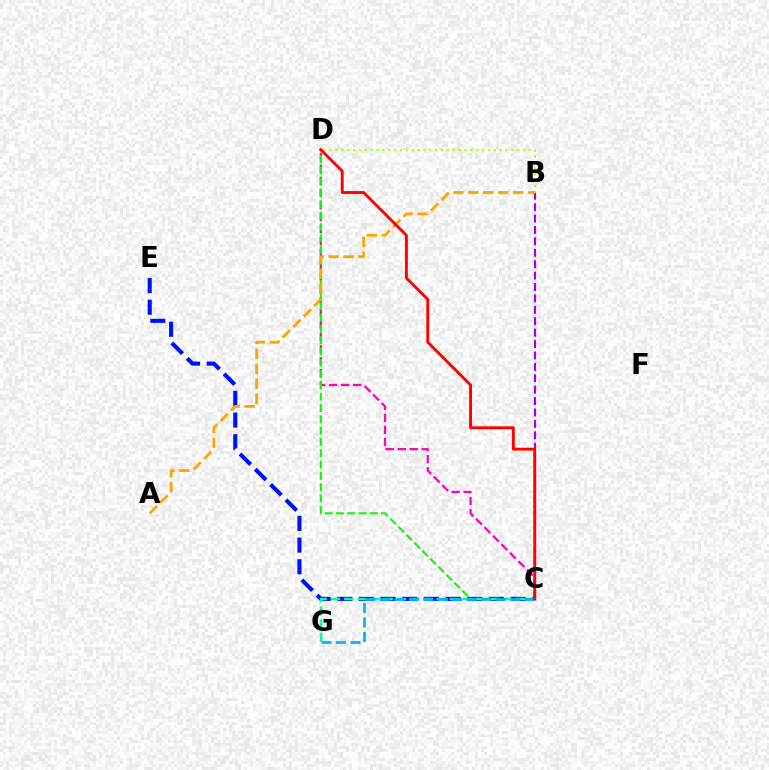{('C', 'D'): [{'color': '#ff00bd', 'line_style': 'dashed', 'thickness': 1.63}, {'color': '#08ff00', 'line_style': 'dashed', 'thickness': 1.54}, {'color': '#ff0000', 'line_style': 'solid', 'thickness': 2.07}], ('B', 'C'): [{'color': '#9b00ff', 'line_style': 'dashed', 'thickness': 1.55}], ('C', 'E'): [{'color': '#0010ff', 'line_style': 'dashed', 'thickness': 2.94}], ('B', 'D'): [{'color': '#b3ff00', 'line_style': 'dotted', 'thickness': 1.59}], ('C', 'G'): [{'color': '#00ff9d', 'line_style': 'dashed', 'thickness': 1.79}, {'color': '#00b5ff', 'line_style': 'dashed', 'thickness': 1.97}], ('A', 'B'): [{'color': '#ffa500', 'line_style': 'dashed', 'thickness': 2.03}]}